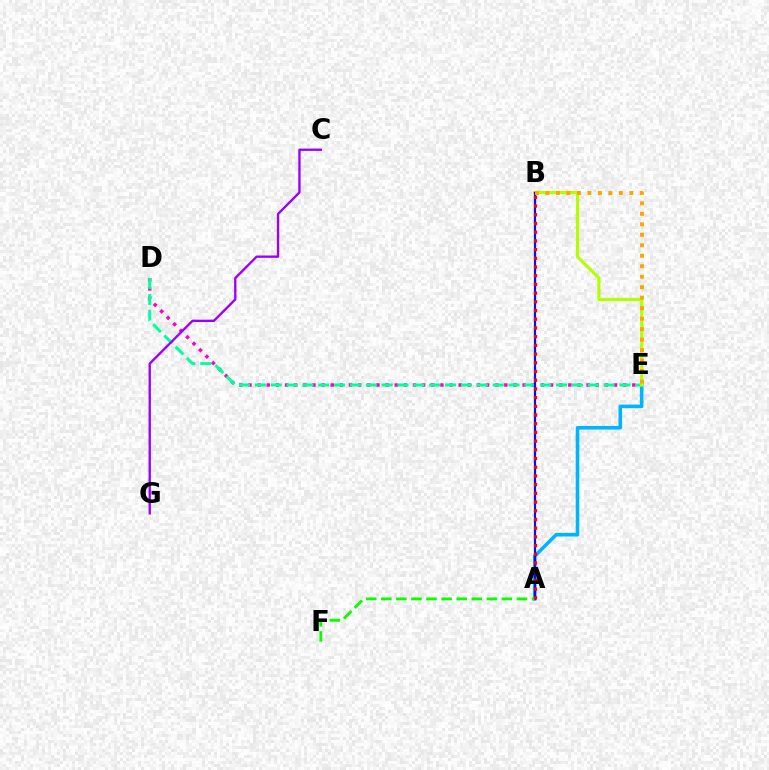{('D', 'E'): [{'color': '#ff00bd', 'line_style': 'dotted', 'thickness': 2.48}, {'color': '#00ff9d', 'line_style': 'dashed', 'thickness': 2.15}], ('A', 'E'): [{'color': '#00b5ff', 'line_style': 'solid', 'thickness': 2.57}], ('B', 'E'): [{'color': '#b3ff00', 'line_style': 'solid', 'thickness': 2.25}, {'color': '#ffa500', 'line_style': 'dotted', 'thickness': 2.85}], ('A', 'B'): [{'color': '#0010ff', 'line_style': 'solid', 'thickness': 1.6}, {'color': '#ff0000', 'line_style': 'dotted', 'thickness': 2.37}], ('A', 'F'): [{'color': '#08ff00', 'line_style': 'dashed', 'thickness': 2.05}], ('C', 'G'): [{'color': '#9b00ff', 'line_style': 'solid', 'thickness': 1.68}]}